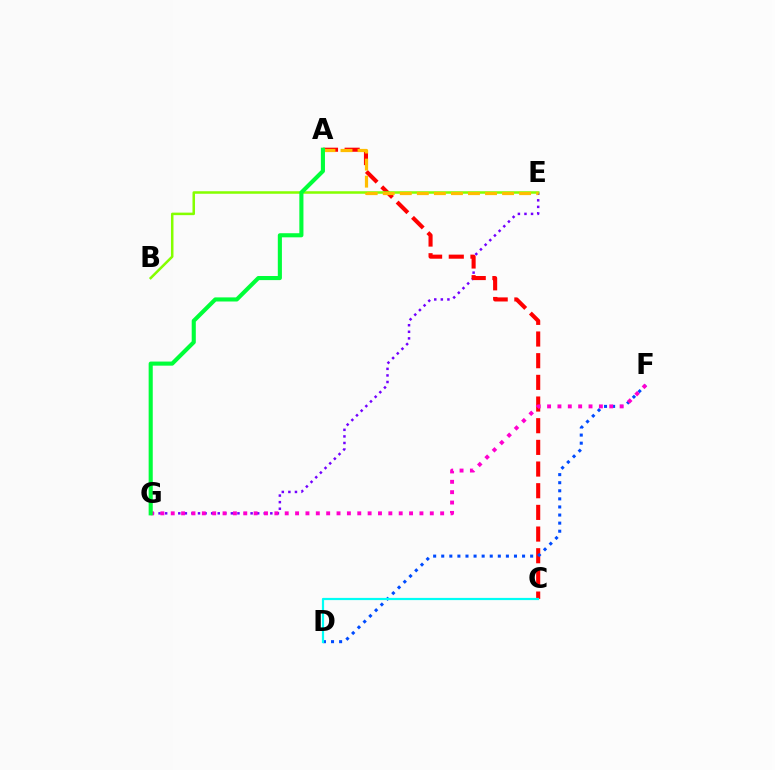{('E', 'G'): [{'color': '#7200ff', 'line_style': 'dotted', 'thickness': 1.79}], ('A', 'C'): [{'color': '#ff0000', 'line_style': 'dashed', 'thickness': 2.94}], ('D', 'F'): [{'color': '#004bff', 'line_style': 'dotted', 'thickness': 2.2}], ('F', 'G'): [{'color': '#ff00cf', 'line_style': 'dotted', 'thickness': 2.82}], ('B', 'E'): [{'color': '#84ff00', 'line_style': 'solid', 'thickness': 1.81}], ('C', 'D'): [{'color': '#00fff6', 'line_style': 'solid', 'thickness': 1.59}], ('A', 'E'): [{'color': '#ffbd00', 'line_style': 'dashed', 'thickness': 2.32}], ('A', 'G'): [{'color': '#00ff39', 'line_style': 'solid', 'thickness': 2.95}]}